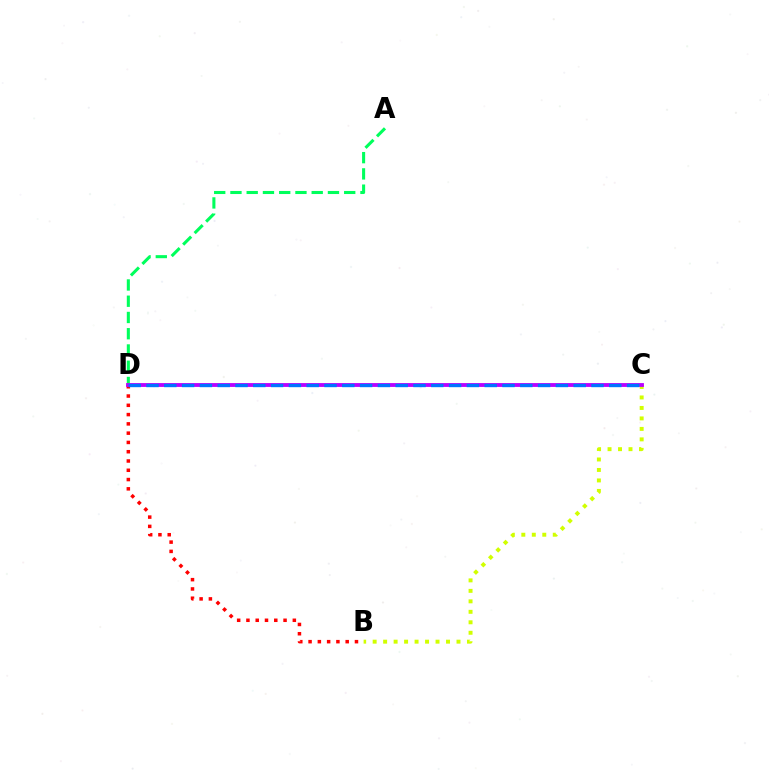{('B', 'C'): [{'color': '#d1ff00', 'line_style': 'dotted', 'thickness': 2.85}], ('B', 'D'): [{'color': '#ff0000', 'line_style': 'dotted', 'thickness': 2.52}], ('A', 'D'): [{'color': '#00ff5c', 'line_style': 'dashed', 'thickness': 2.21}], ('C', 'D'): [{'color': '#b900ff', 'line_style': 'solid', 'thickness': 2.76}, {'color': '#0074ff', 'line_style': 'dashed', 'thickness': 2.42}]}